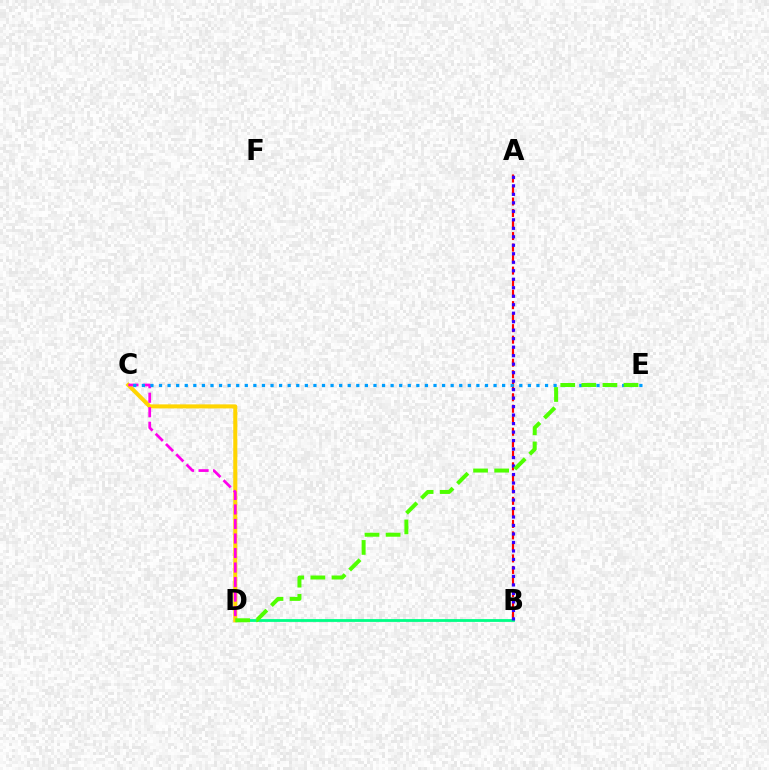{('B', 'D'): [{'color': '#00ff86', 'line_style': 'solid', 'thickness': 2.02}], ('A', 'B'): [{'color': '#ff0000', 'line_style': 'dashed', 'thickness': 1.56}, {'color': '#3700ff', 'line_style': 'dotted', 'thickness': 2.31}], ('C', 'D'): [{'color': '#ffd500', 'line_style': 'solid', 'thickness': 2.9}, {'color': '#ff00ed', 'line_style': 'dashed', 'thickness': 1.97}], ('C', 'E'): [{'color': '#009eff', 'line_style': 'dotted', 'thickness': 2.33}], ('D', 'E'): [{'color': '#4fff00', 'line_style': 'dashed', 'thickness': 2.87}]}